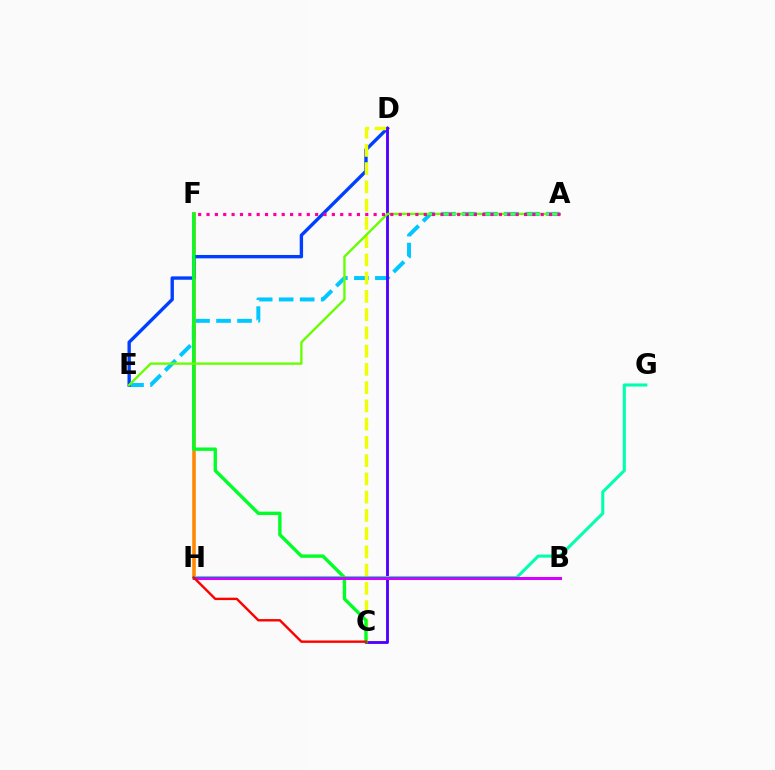{('A', 'E'): [{'color': '#00c7ff', 'line_style': 'dashed', 'thickness': 2.85}, {'color': '#66ff00', 'line_style': 'solid', 'thickness': 1.68}], ('F', 'H'): [{'color': '#ff8800', 'line_style': 'solid', 'thickness': 2.57}], ('D', 'E'): [{'color': '#003fff', 'line_style': 'solid', 'thickness': 2.43}], ('C', 'D'): [{'color': '#eeff00', 'line_style': 'dashed', 'thickness': 2.48}, {'color': '#4f00ff', 'line_style': 'solid', 'thickness': 2.05}], ('G', 'H'): [{'color': '#00ffaf', 'line_style': 'solid', 'thickness': 2.21}], ('C', 'F'): [{'color': '#00ff27', 'line_style': 'solid', 'thickness': 2.42}], ('B', 'H'): [{'color': '#d600ff', 'line_style': 'solid', 'thickness': 2.18}], ('C', 'H'): [{'color': '#ff0000', 'line_style': 'solid', 'thickness': 1.73}], ('A', 'F'): [{'color': '#ff00a0', 'line_style': 'dotted', 'thickness': 2.27}]}